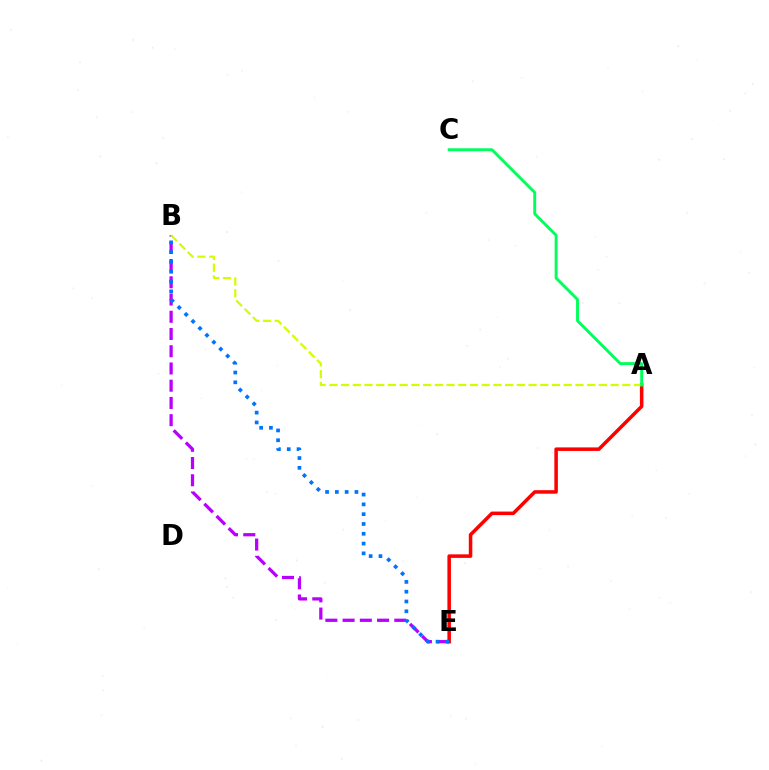{('A', 'E'): [{'color': '#ff0000', 'line_style': 'solid', 'thickness': 2.54}], ('B', 'E'): [{'color': '#b900ff', 'line_style': 'dashed', 'thickness': 2.34}, {'color': '#0074ff', 'line_style': 'dotted', 'thickness': 2.66}], ('A', 'B'): [{'color': '#d1ff00', 'line_style': 'dashed', 'thickness': 1.59}], ('A', 'C'): [{'color': '#00ff5c', 'line_style': 'solid', 'thickness': 2.09}]}